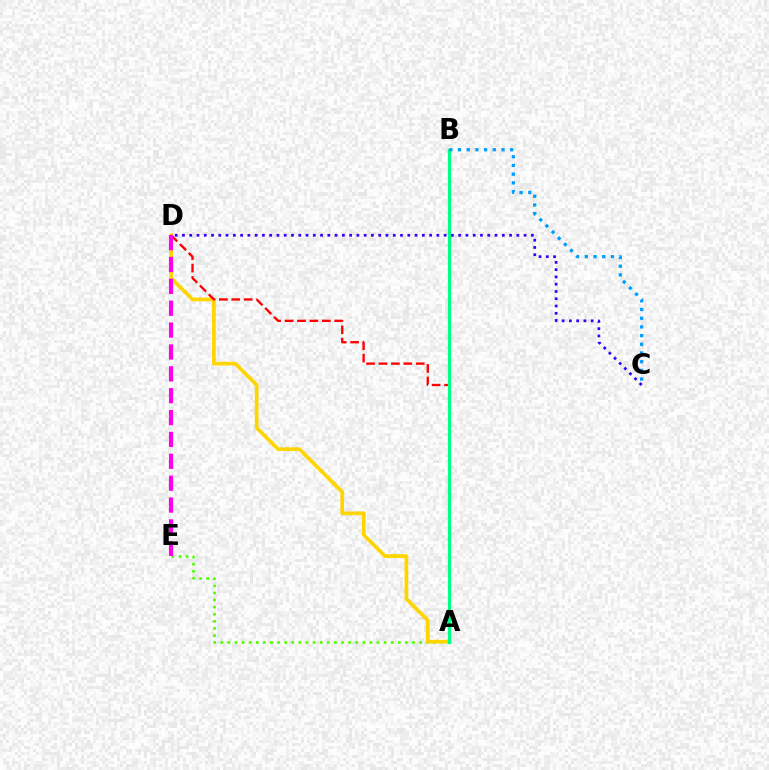{('C', 'D'): [{'color': '#3700ff', 'line_style': 'dotted', 'thickness': 1.97}], ('A', 'E'): [{'color': '#4fff00', 'line_style': 'dotted', 'thickness': 1.93}], ('A', 'D'): [{'color': '#ffd500', 'line_style': 'solid', 'thickness': 2.67}, {'color': '#ff0000', 'line_style': 'dashed', 'thickness': 1.69}], ('D', 'E'): [{'color': '#ff00ed', 'line_style': 'dashed', 'thickness': 2.97}], ('A', 'B'): [{'color': '#00ff86', 'line_style': 'solid', 'thickness': 2.31}], ('B', 'C'): [{'color': '#009eff', 'line_style': 'dotted', 'thickness': 2.36}]}